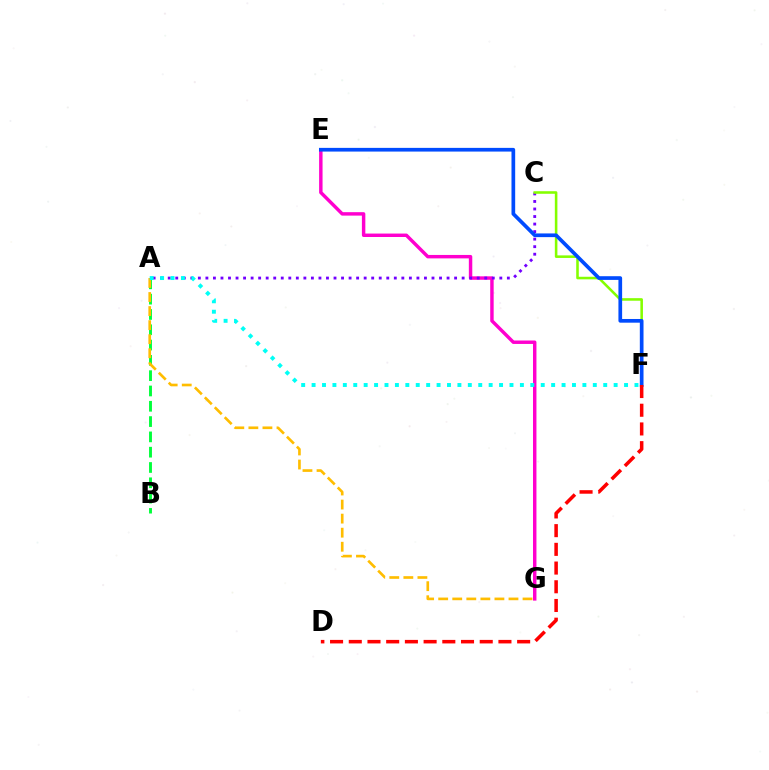{('E', 'G'): [{'color': '#ff00cf', 'line_style': 'solid', 'thickness': 2.48}], ('A', 'C'): [{'color': '#7200ff', 'line_style': 'dotted', 'thickness': 2.05}], ('C', 'F'): [{'color': '#84ff00', 'line_style': 'solid', 'thickness': 1.85}], ('E', 'F'): [{'color': '#004bff', 'line_style': 'solid', 'thickness': 2.66}], ('A', 'B'): [{'color': '#00ff39', 'line_style': 'dashed', 'thickness': 2.08}], ('D', 'F'): [{'color': '#ff0000', 'line_style': 'dashed', 'thickness': 2.54}], ('A', 'G'): [{'color': '#ffbd00', 'line_style': 'dashed', 'thickness': 1.91}], ('A', 'F'): [{'color': '#00fff6', 'line_style': 'dotted', 'thickness': 2.83}]}